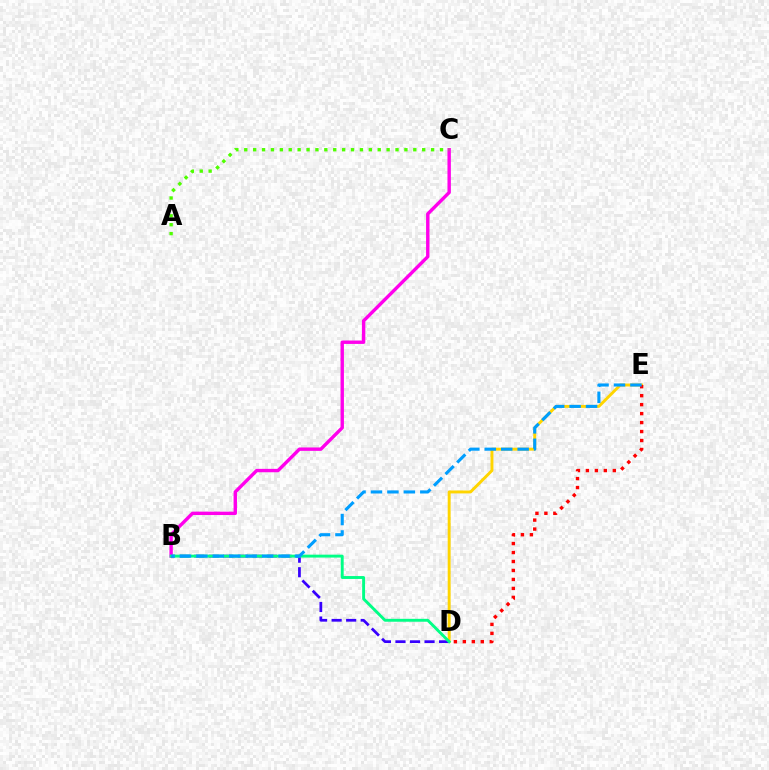{('D', 'E'): [{'color': '#ffd500', 'line_style': 'solid', 'thickness': 2.11}, {'color': '#ff0000', 'line_style': 'dotted', 'thickness': 2.44}], ('B', 'D'): [{'color': '#3700ff', 'line_style': 'dashed', 'thickness': 1.98}, {'color': '#00ff86', 'line_style': 'solid', 'thickness': 2.09}], ('B', 'C'): [{'color': '#ff00ed', 'line_style': 'solid', 'thickness': 2.44}], ('B', 'E'): [{'color': '#009eff', 'line_style': 'dashed', 'thickness': 2.23}], ('A', 'C'): [{'color': '#4fff00', 'line_style': 'dotted', 'thickness': 2.42}]}